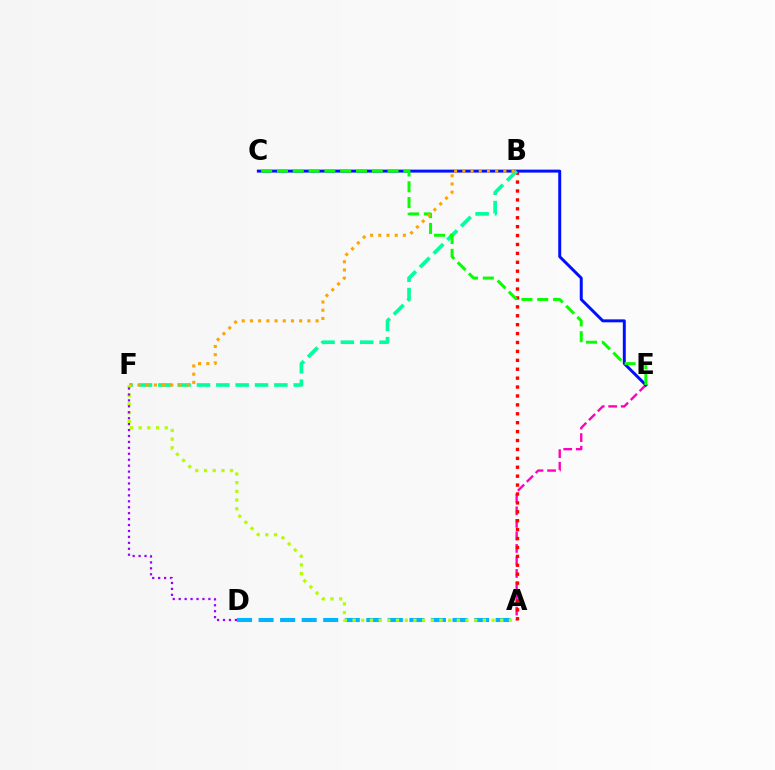{('A', 'E'): [{'color': '#ff00bd', 'line_style': 'dashed', 'thickness': 1.7}], ('A', 'B'): [{'color': '#ff0000', 'line_style': 'dotted', 'thickness': 2.42}], ('C', 'E'): [{'color': '#0010ff', 'line_style': 'solid', 'thickness': 2.14}, {'color': '#08ff00', 'line_style': 'dashed', 'thickness': 2.15}], ('A', 'D'): [{'color': '#00b5ff', 'line_style': 'dashed', 'thickness': 2.93}], ('B', 'F'): [{'color': '#00ff9d', 'line_style': 'dashed', 'thickness': 2.63}, {'color': '#ffa500', 'line_style': 'dotted', 'thickness': 2.23}], ('A', 'F'): [{'color': '#b3ff00', 'line_style': 'dotted', 'thickness': 2.36}], ('D', 'F'): [{'color': '#9b00ff', 'line_style': 'dotted', 'thickness': 1.61}]}